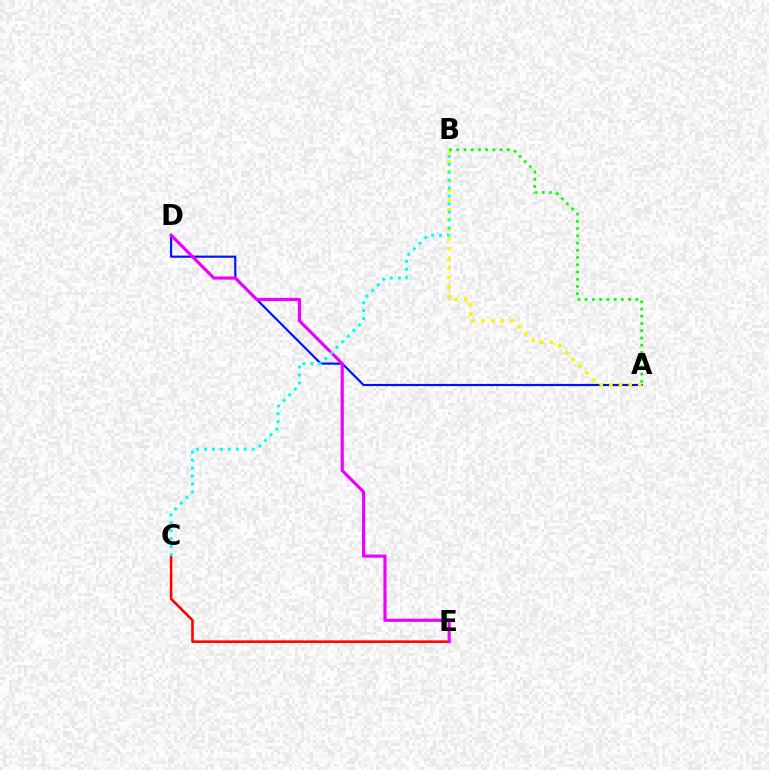{('A', 'D'): [{'color': '#0010ff', 'line_style': 'solid', 'thickness': 1.54}], ('A', 'B'): [{'color': '#fcf500', 'line_style': 'dotted', 'thickness': 2.62}, {'color': '#08ff00', 'line_style': 'dotted', 'thickness': 1.96}], ('C', 'E'): [{'color': '#ff0000', 'line_style': 'solid', 'thickness': 1.84}], ('D', 'E'): [{'color': '#ee00ff', 'line_style': 'solid', 'thickness': 2.27}], ('B', 'C'): [{'color': '#00fff6', 'line_style': 'dotted', 'thickness': 2.16}]}